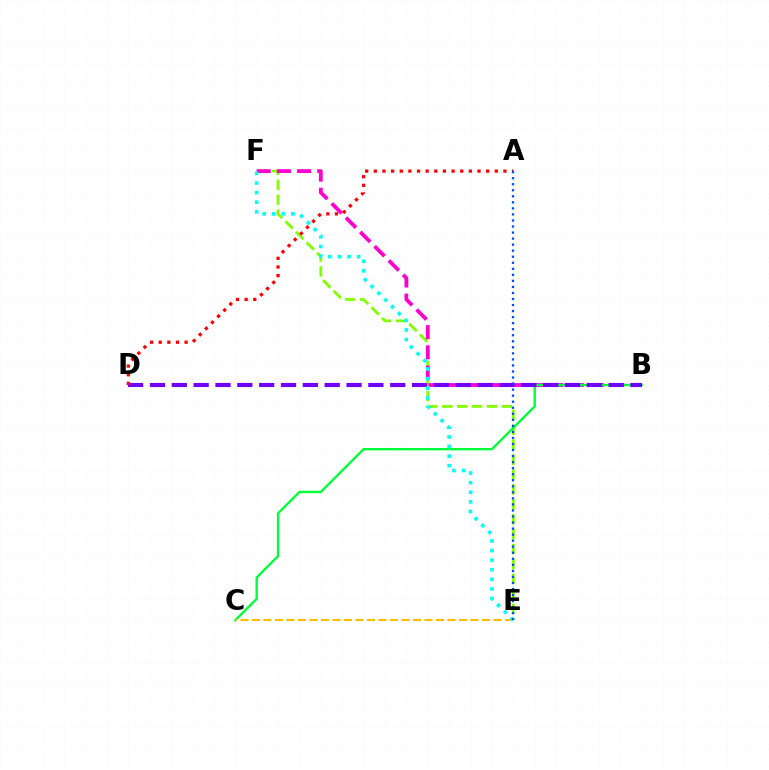{('E', 'F'): [{'color': '#84ff00', 'line_style': 'dashed', 'thickness': 2.03}, {'color': '#00fff6', 'line_style': 'dotted', 'thickness': 2.61}], ('B', 'F'): [{'color': '#ff00cf', 'line_style': 'dashed', 'thickness': 2.74}], ('B', 'C'): [{'color': '#00ff39', 'line_style': 'solid', 'thickness': 1.7}], ('C', 'E'): [{'color': '#ffbd00', 'line_style': 'dashed', 'thickness': 1.56}], ('B', 'D'): [{'color': '#7200ff', 'line_style': 'dashed', 'thickness': 2.97}], ('A', 'D'): [{'color': '#ff0000', 'line_style': 'dotted', 'thickness': 2.35}], ('A', 'E'): [{'color': '#004bff', 'line_style': 'dotted', 'thickness': 1.64}]}